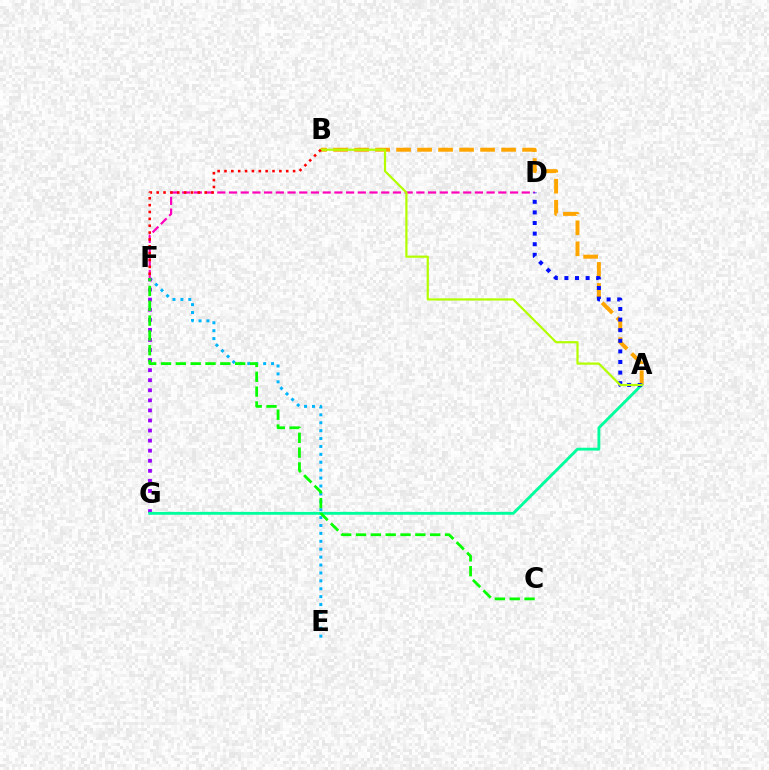{('E', 'F'): [{'color': '#00b5ff', 'line_style': 'dotted', 'thickness': 2.15}], ('D', 'F'): [{'color': '#ff00bd', 'line_style': 'dashed', 'thickness': 1.59}], ('F', 'G'): [{'color': '#9b00ff', 'line_style': 'dotted', 'thickness': 2.74}], ('A', 'B'): [{'color': '#ffa500', 'line_style': 'dashed', 'thickness': 2.85}, {'color': '#b3ff00', 'line_style': 'solid', 'thickness': 1.59}], ('A', 'G'): [{'color': '#00ff9d', 'line_style': 'solid', 'thickness': 2.06}], ('C', 'F'): [{'color': '#08ff00', 'line_style': 'dashed', 'thickness': 2.01}], ('A', 'D'): [{'color': '#0010ff', 'line_style': 'dotted', 'thickness': 2.88}], ('B', 'F'): [{'color': '#ff0000', 'line_style': 'dotted', 'thickness': 1.86}]}